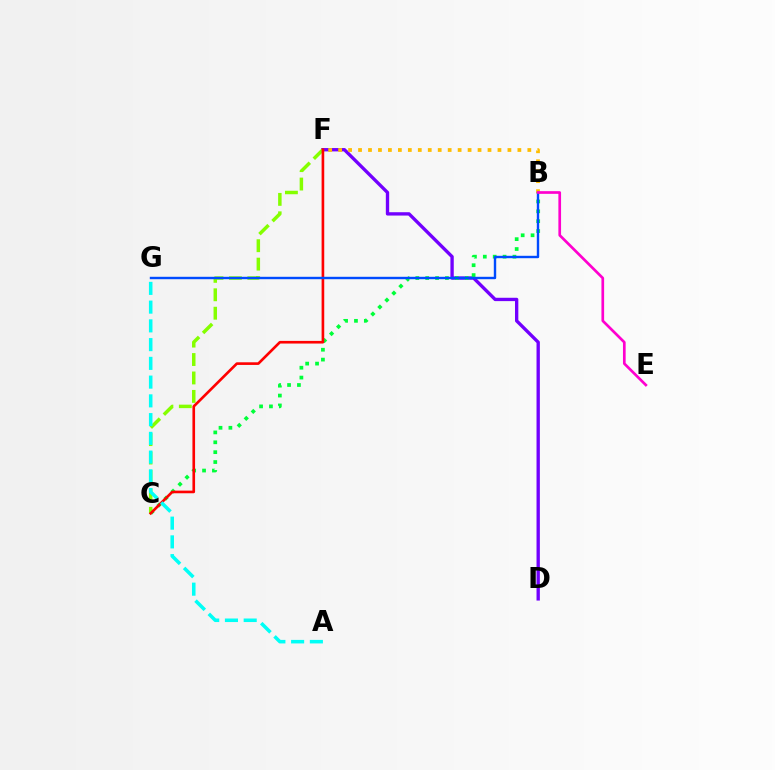{('D', 'F'): [{'color': '#7200ff', 'line_style': 'solid', 'thickness': 2.41}], ('B', 'C'): [{'color': '#00ff39', 'line_style': 'dotted', 'thickness': 2.68}], ('B', 'F'): [{'color': '#ffbd00', 'line_style': 'dotted', 'thickness': 2.71}], ('C', 'F'): [{'color': '#84ff00', 'line_style': 'dashed', 'thickness': 2.5}, {'color': '#ff0000', 'line_style': 'solid', 'thickness': 1.9}], ('B', 'G'): [{'color': '#004bff', 'line_style': 'solid', 'thickness': 1.73}], ('B', 'E'): [{'color': '#ff00cf', 'line_style': 'solid', 'thickness': 1.93}], ('A', 'G'): [{'color': '#00fff6', 'line_style': 'dashed', 'thickness': 2.55}]}